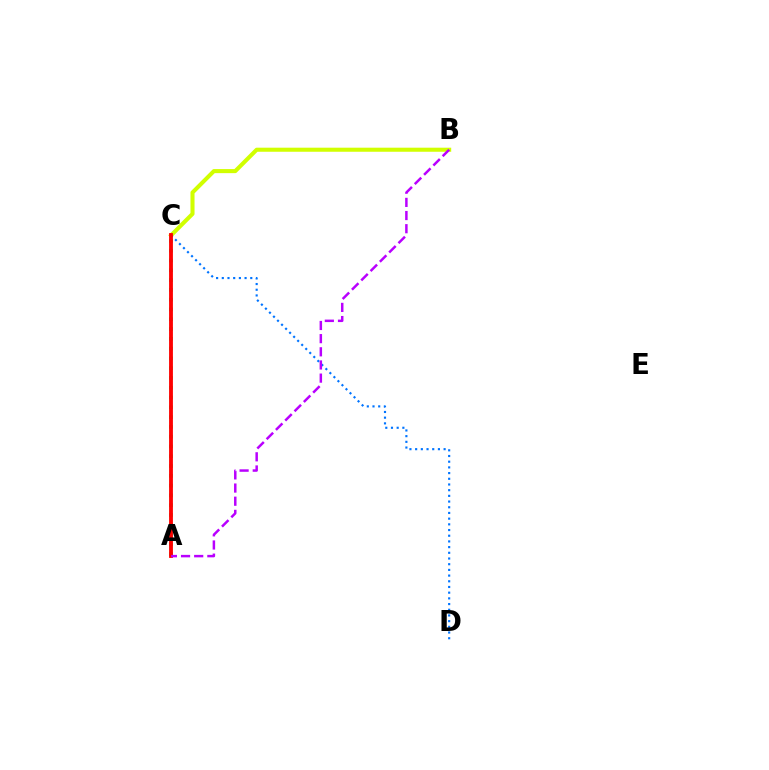{('B', 'C'): [{'color': '#d1ff00', 'line_style': 'solid', 'thickness': 2.93}], ('C', 'D'): [{'color': '#0074ff', 'line_style': 'dotted', 'thickness': 1.55}], ('A', 'C'): [{'color': '#00ff5c', 'line_style': 'dotted', 'thickness': 2.66}, {'color': '#ff0000', 'line_style': 'solid', 'thickness': 2.76}], ('A', 'B'): [{'color': '#b900ff', 'line_style': 'dashed', 'thickness': 1.79}]}